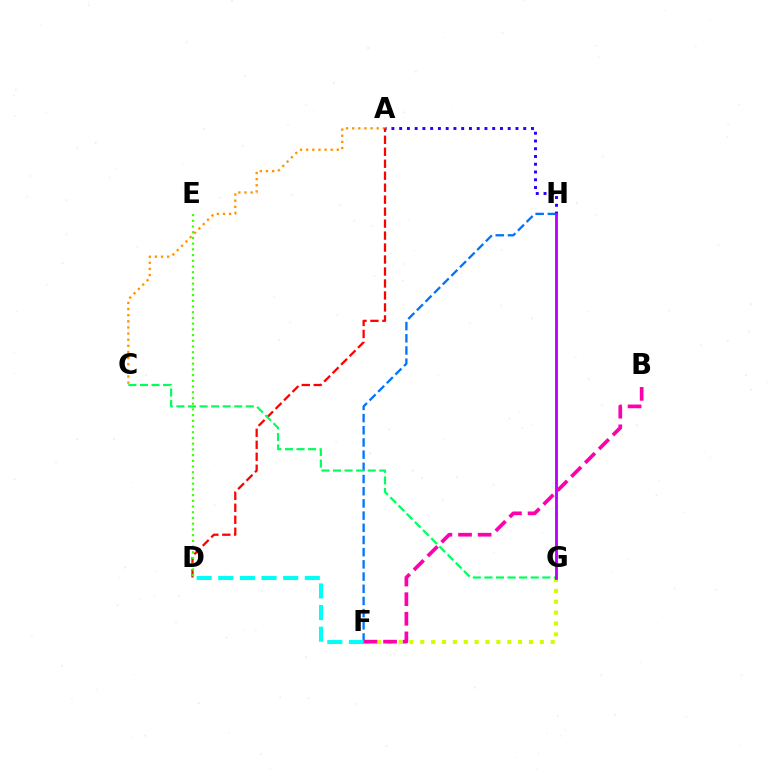{('F', 'H'): [{'color': '#0074ff', 'line_style': 'dashed', 'thickness': 1.66}], ('A', 'C'): [{'color': '#ff9400', 'line_style': 'dotted', 'thickness': 1.67}], ('F', 'G'): [{'color': '#d1ff00', 'line_style': 'dotted', 'thickness': 2.95}], ('A', 'H'): [{'color': '#2500ff', 'line_style': 'dotted', 'thickness': 2.11}], ('A', 'D'): [{'color': '#ff0000', 'line_style': 'dashed', 'thickness': 1.63}], ('D', 'F'): [{'color': '#00fff6', 'line_style': 'dashed', 'thickness': 2.94}], ('C', 'G'): [{'color': '#00ff5c', 'line_style': 'dashed', 'thickness': 1.57}], ('G', 'H'): [{'color': '#b900ff', 'line_style': 'solid', 'thickness': 2.04}], ('D', 'E'): [{'color': '#3dff00', 'line_style': 'dotted', 'thickness': 1.55}], ('B', 'F'): [{'color': '#ff00ac', 'line_style': 'dashed', 'thickness': 2.66}]}